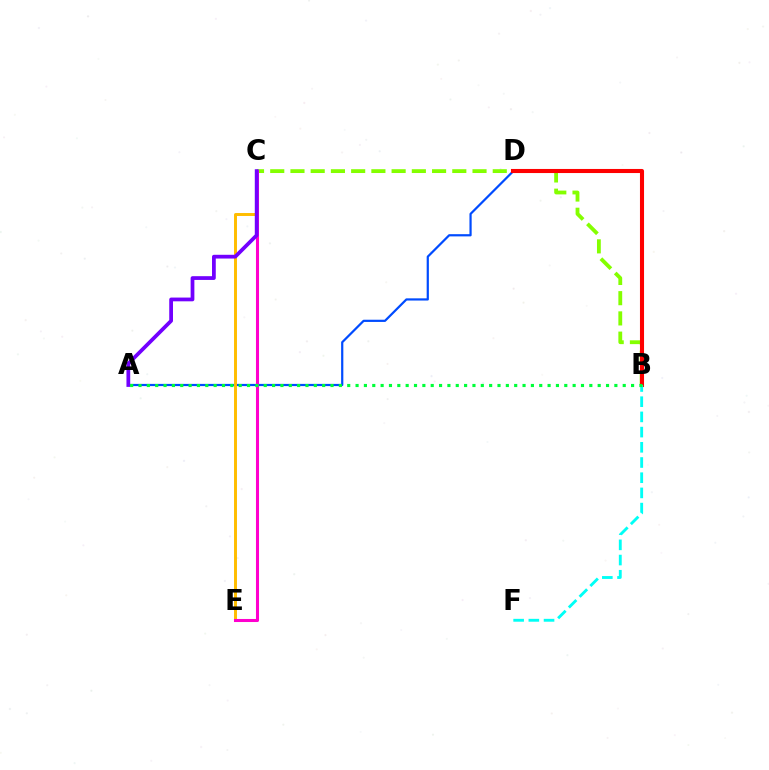{('B', 'C'): [{'color': '#84ff00', 'line_style': 'dashed', 'thickness': 2.75}], ('A', 'D'): [{'color': '#004bff', 'line_style': 'solid', 'thickness': 1.59}], ('C', 'E'): [{'color': '#ffbd00', 'line_style': 'solid', 'thickness': 2.13}, {'color': '#ff00cf', 'line_style': 'solid', 'thickness': 2.2}], ('B', 'D'): [{'color': '#ff0000', 'line_style': 'solid', 'thickness': 2.94}], ('B', 'F'): [{'color': '#00fff6', 'line_style': 'dashed', 'thickness': 2.07}], ('A', 'C'): [{'color': '#7200ff', 'line_style': 'solid', 'thickness': 2.7}], ('A', 'B'): [{'color': '#00ff39', 'line_style': 'dotted', 'thickness': 2.27}]}